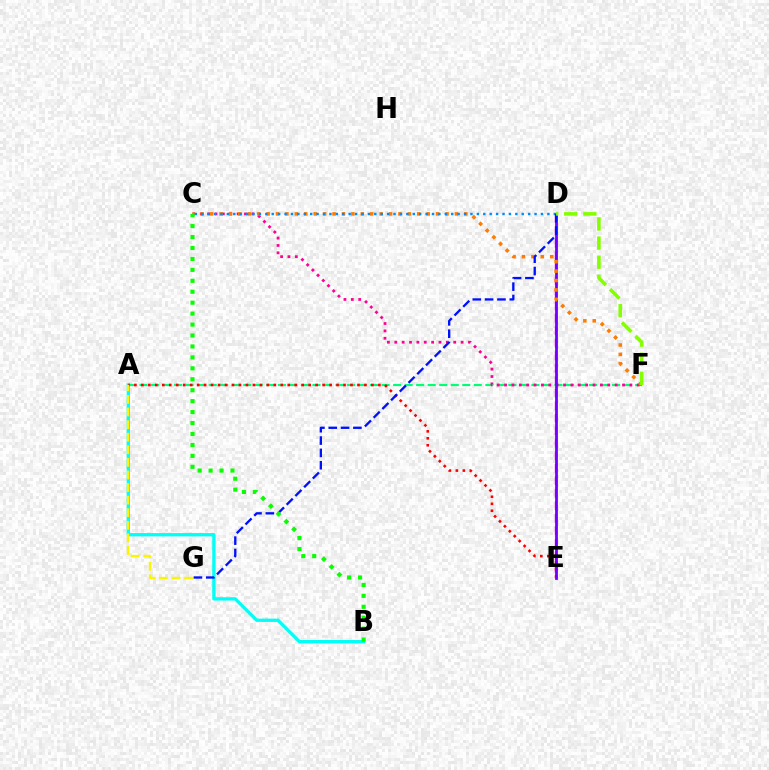{('A', 'B'): [{'color': '#00fff6', 'line_style': 'solid', 'thickness': 2.37}], ('A', 'F'): [{'color': '#00ff74', 'line_style': 'dashed', 'thickness': 1.57}], ('A', 'E'): [{'color': '#ff0000', 'line_style': 'dotted', 'thickness': 1.89}], ('D', 'E'): [{'color': '#ee00ff', 'line_style': 'dashed', 'thickness': 1.7}, {'color': '#7200ff', 'line_style': 'solid', 'thickness': 2.0}], ('C', 'F'): [{'color': '#ff0094', 'line_style': 'dotted', 'thickness': 2.0}, {'color': '#ff7c00', 'line_style': 'dotted', 'thickness': 2.56}], ('C', 'D'): [{'color': '#008cff', 'line_style': 'dotted', 'thickness': 1.74}], ('A', 'G'): [{'color': '#fcf500', 'line_style': 'dashed', 'thickness': 1.71}], ('D', 'G'): [{'color': '#0010ff', 'line_style': 'dashed', 'thickness': 1.68}], ('B', 'C'): [{'color': '#08ff00', 'line_style': 'dotted', 'thickness': 2.97}], ('D', 'F'): [{'color': '#84ff00', 'line_style': 'dashed', 'thickness': 2.6}]}